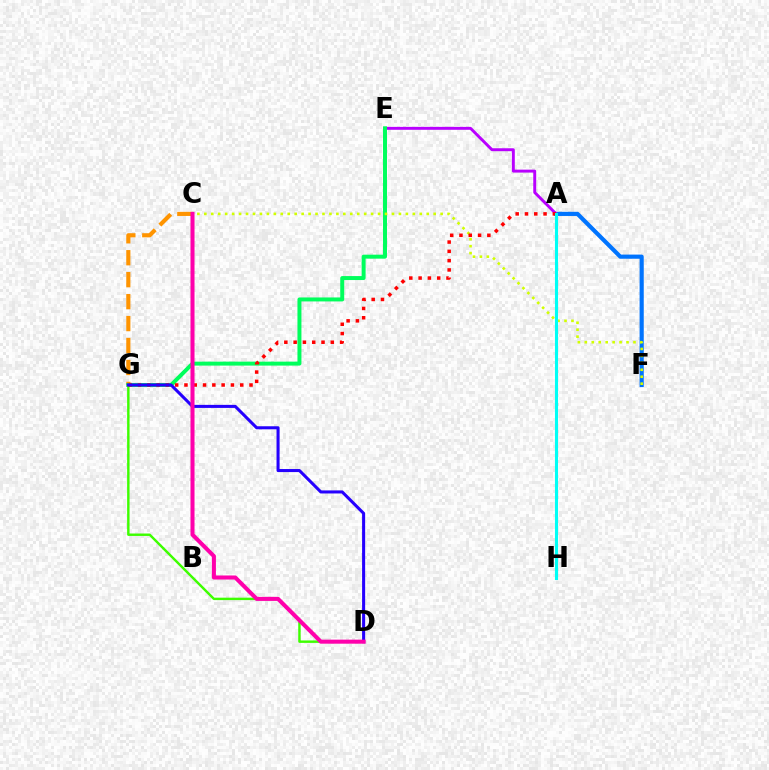{('C', 'G'): [{'color': '#ff9400', 'line_style': 'dashed', 'thickness': 2.98}], ('A', 'F'): [{'color': '#0074ff', 'line_style': 'solid', 'thickness': 2.99}], ('A', 'E'): [{'color': '#b900ff', 'line_style': 'solid', 'thickness': 2.11}], ('E', 'G'): [{'color': '#00ff5c', 'line_style': 'solid', 'thickness': 2.86}], ('D', 'G'): [{'color': '#3dff00', 'line_style': 'solid', 'thickness': 1.75}, {'color': '#2500ff', 'line_style': 'solid', 'thickness': 2.2}], ('C', 'F'): [{'color': '#d1ff00', 'line_style': 'dotted', 'thickness': 1.89}], ('A', 'G'): [{'color': '#ff0000', 'line_style': 'dotted', 'thickness': 2.53}], ('A', 'H'): [{'color': '#00fff6', 'line_style': 'solid', 'thickness': 2.22}], ('C', 'D'): [{'color': '#ff00ac', 'line_style': 'solid', 'thickness': 2.91}]}